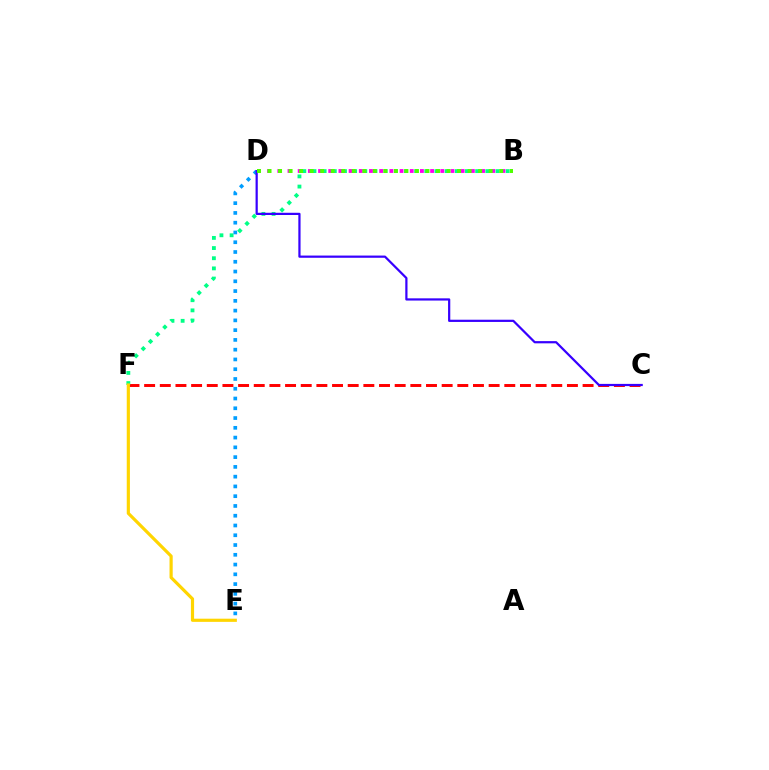{('C', 'F'): [{'color': '#ff0000', 'line_style': 'dashed', 'thickness': 2.13}], ('B', 'F'): [{'color': '#00ff86', 'line_style': 'dotted', 'thickness': 2.76}], ('B', 'D'): [{'color': '#ff00ed', 'line_style': 'dotted', 'thickness': 2.77}, {'color': '#4fff00', 'line_style': 'dotted', 'thickness': 2.86}], ('D', 'E'): [{'color': '#009eff', 'line_style': 'dotted', 'thickness': 2.65}], ('C', 'D'): [{'color': '#3700ff', 'line_style': 'solid', 'thickness': 1.6}], ('E', 'F'): [{'color': '#ffd500', 'line_style': 'solid', 'thickness': 2.29}]}